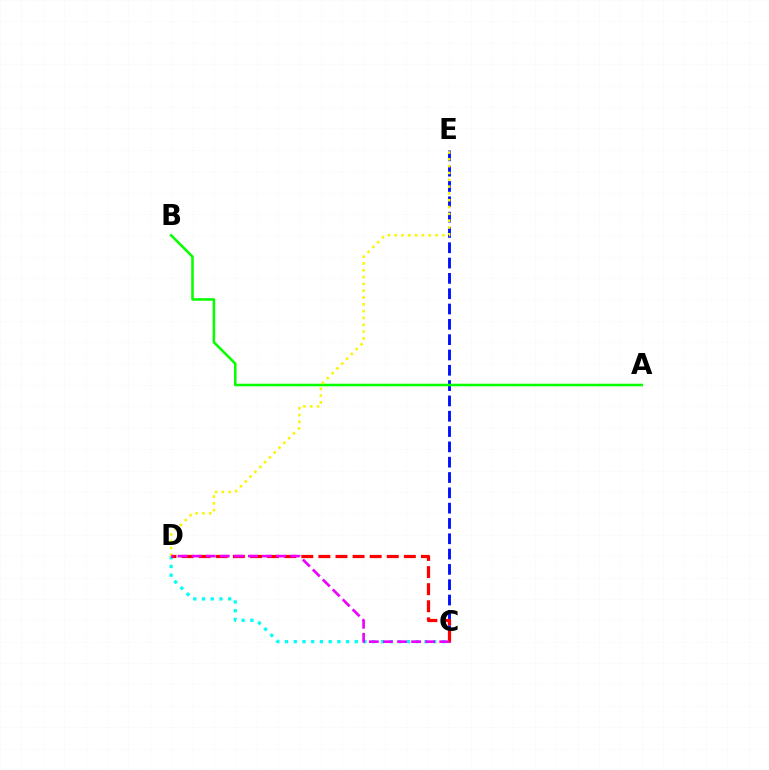{('C', 'E'): [{'color': '#0010ff', 'line_style': 'dashed', 'thickness': 2.08}], ('C', 'D'): [{'color': '#00fff6', 'line_style': 'dotted', 'thickness': 2.37}, {'color': '#ff0000', 'line_style': 'dashed', 'thickness': 2.32}, {'color': '#ee00ff', 'line_style': 'dashed', 'thickness': 1.91}], ('A', 'B'): [{'color': '#08ff00', 'line_style': 'solid', 'thickness': 1.85}], ('D', 'E'): [{'color': '#fcf500', 'line_style': 'dotted', 'thickness': 1.85}]}